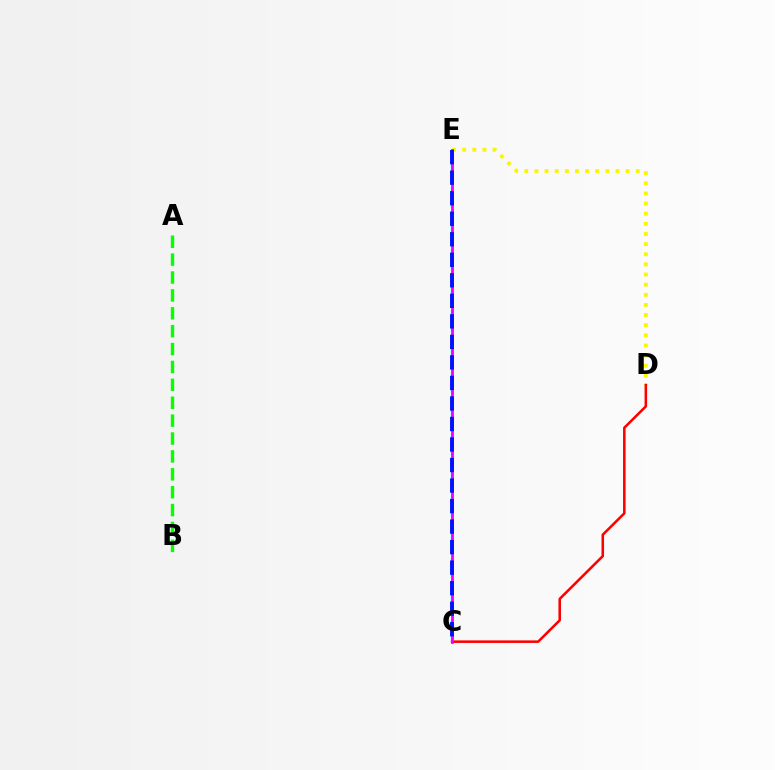{('A', 'B'): [{'color': '#08ff00', 'line_style': 'dashed', 'thickness': 2.43}], ('D', 'E'): [{'color': '#fcf500', 'line_style': 'dotted', 'thickness': 2.75}], ('C', 'D'): [{'color': '#ff0000', 'line_style': 'solid', 'thickness': 1.84}], ('C', 'E'): [{'color': '#00fff6', 'line_style': 'dashed', 'thickness': 1.68}, {'color': '#ee00ff', 'line_style': 'solid', 'thickness': 2.01}, {'color': '#0010ff', 'line_style': 'dashed', 'thickness': 2.79}]}